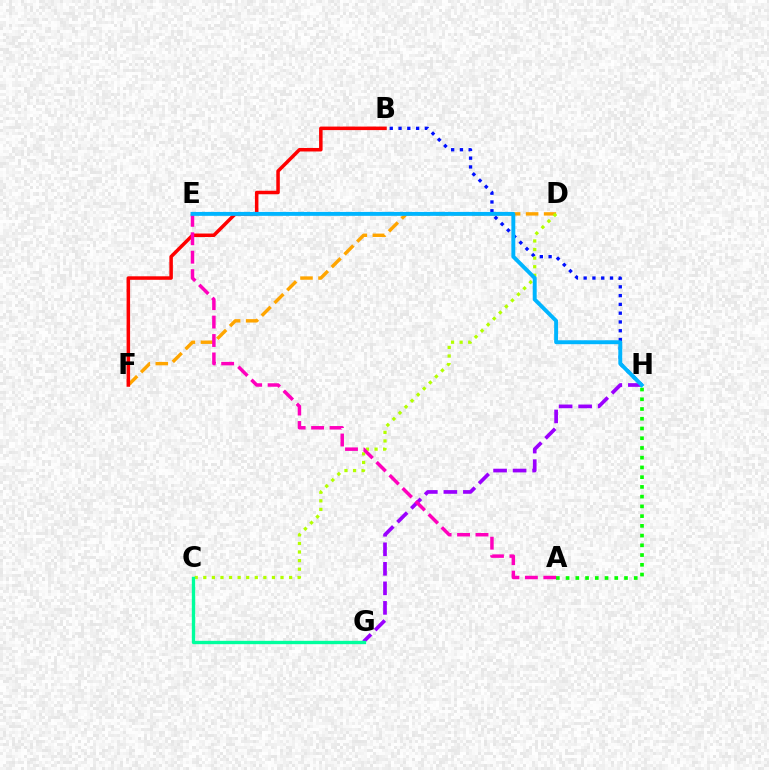{('B', 'H'): [{'color': '#0010ff', 'line_style': 'dotted', 'thickness': 2.39}], ('D', 'F'): [{'color': '#ffa500', 'line_style': 'dashed', 'thickness': 2.45}], ('C', 'D'): [{'color': '#b3ff00', 'line_style': 'dotted', 'thickness': 2.33}], ('B', 'F'): [{'color': '#ff0000', 'line_style': 'solid', 'thickness': 2.53}], ('A', 'H'): [{'color': '#08ff00', 'line_style': 'dotted', 'thickness': 2.65}], ('G', 'H'): [{'color': '#9b00ff', 'line_style': 'dashed', 'thickness': 2.65}], ('A', 'E'): [{'color': '#ff00bd', 'line_style': 'dashed', 'thickness': 2.5}], ('C', 'G'): [{'color': '#00ff9d', 'line_style': 'solid', 'thickness': 2.41}], ('E', 'H'): [{'color': '#00b5ff', 'line_style': 'solid', 'thickness': 2.82}]}